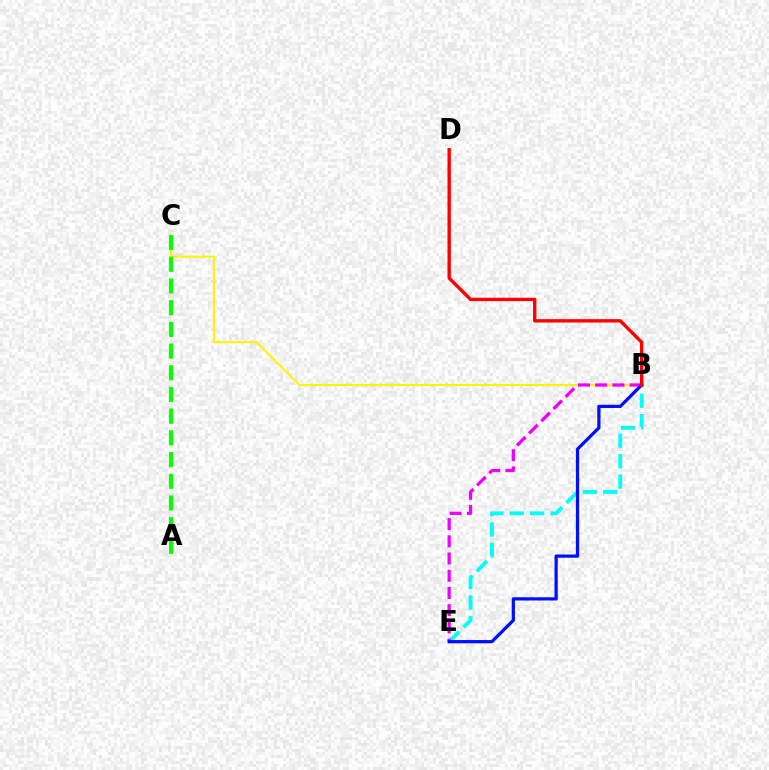{('B', 'C'): [{'color': '#fcf500', 'line_style': 'solid', 'thickness': 1.51}], ('B', 'E'): [{'color': '#00fff6', 'line_style': 'dashed', 'thickness': 2.78}, {'color': '#ee00ff', 'line_style': 'dashed', 'thickness': 2.34}, {'color': '#0010ff', 'line_style': 'solid', 'thickness': 2.32}], ('A', 'C'): [{'color': '#08ff00', 'line_style': 'dashed', 'thickness': 2.95}], ('B', 'D'): [{'color': '#ff0000', 'line_style': 'solid', 'thickness': 2.42}]}